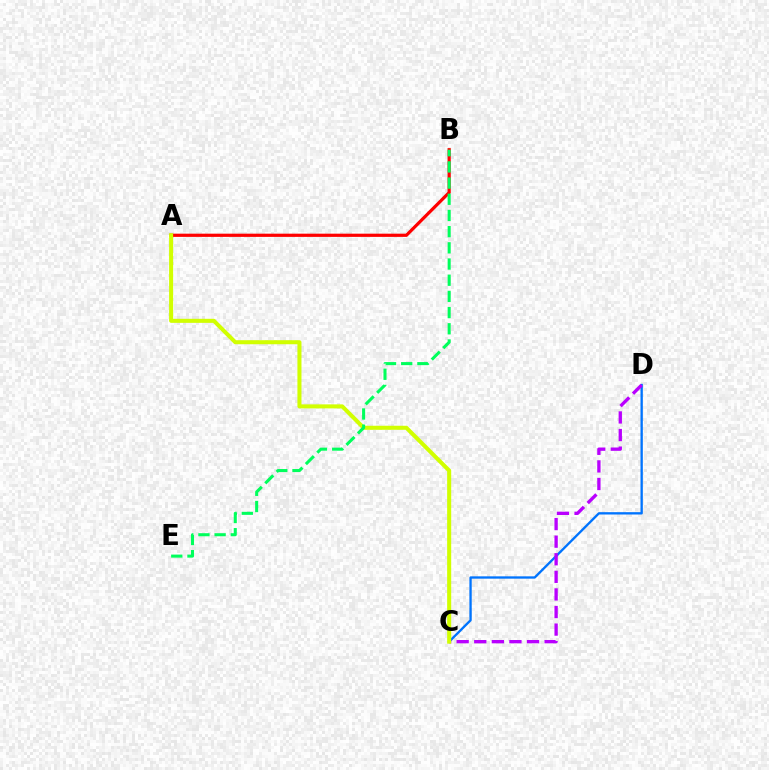{('C', 'D'): [{'color': '#0074ff', 'line_style': 'solid', 'thickness': 1.68}, {'color': '#b900ff', 'line_style': 'dashed', 'thickness': 2.39}], ('A', 'B'): [{'color': '#ff0000', 'line_style': 'solid', 'thickness': 2.31}], ('A', 'C'): [{'color': '#d1ff00', 'line_style': 'solid', 'thickness': 2.91}], ('B', 'E'): [{'color': '#00ff5c', 'line_style': 'dashed', 'thickness': 2.2}]}